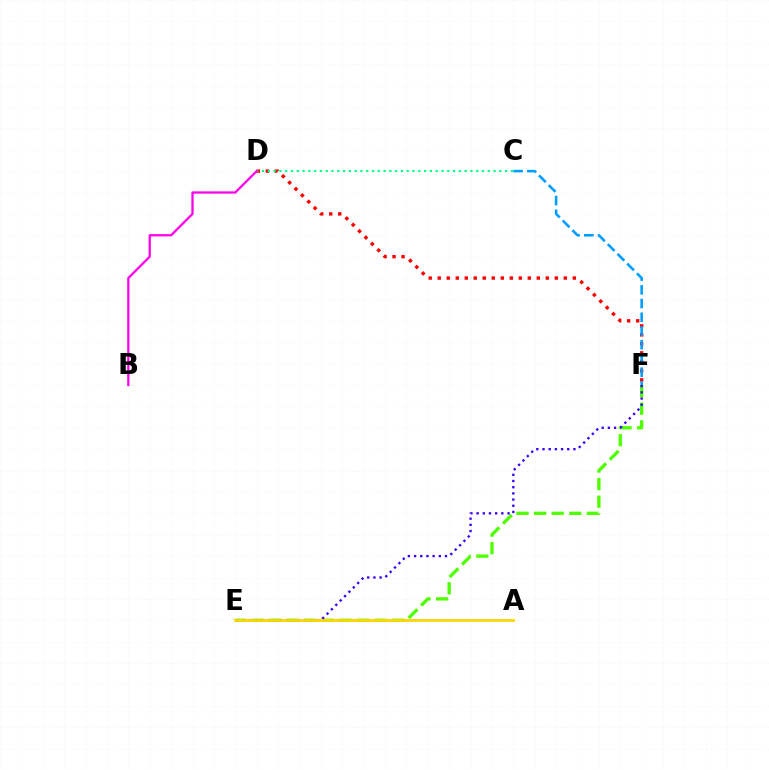{('D', 'F'): [{'color': '#ff0000', 'line_style': 'dotted', 'thickness': 2.45}], ('E', 'F'): [{'color': '#4fff00', 'line_style': 'dashed', 'thickness': 2.39}, {'color': '#3700ff', 'line_style': 'dotted', 'thickness': 1.68}], ('C', 'D'): [{'color': '#00ff86', 'line_style': 'dotted', 'thickness': 1.57}], ('A', 'E'): [{'color': '#ffd500', 'line_style': 'solid', 'thickness': 2.01}], ('B', 'D'): [{'color': '#ff00ed', 'line_style': 'solid', 'thickness': 1.64}], ('C', 'F'): [{'color': '#009eff', 'line_style': 'dashed', 'thickness': 1.86}]}